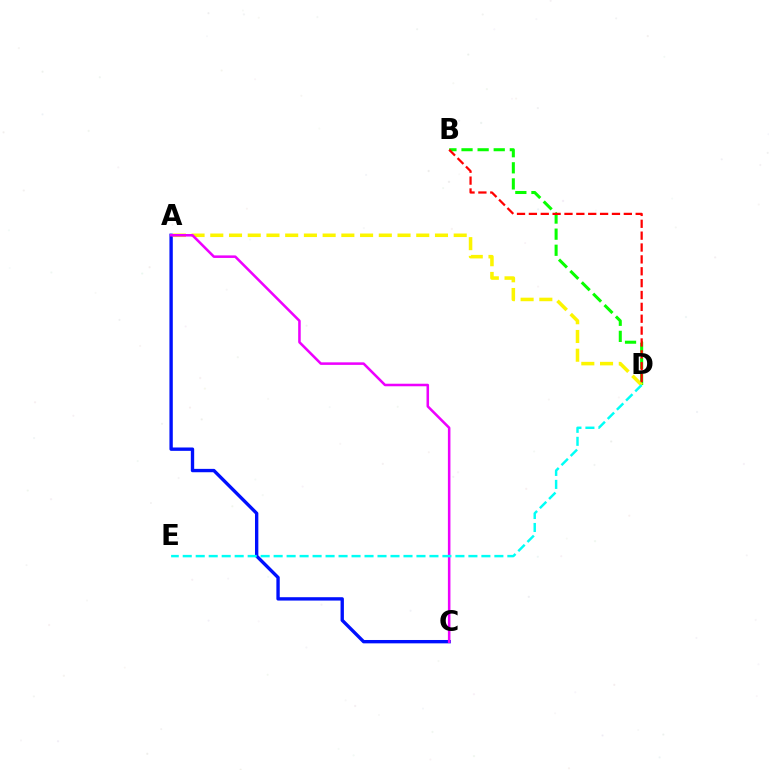{('B', 'D'): [{'color': '#08ff00', 'line_style': 'dashed', 'thickness': 2.19}, {'color': '#ff0000', 'line_style': 'dashed', 'thickness': 1.61}], ('A', 'C'): [{'color': '#0010ff', 'line_style': 'solid', 'thickness': 2.42}, {'color': '#ee00ff', 'line_style': 'solid', 'thickness': 1.83}], ('A', 'D'): [{'color': '#fcf500', 'line_style': 'dashed', 'thickness': 2.54}], ('D', 'E'): [{'color': '#00fff6', 'line_style': 'dashed', 'thickness': 1.76}]}